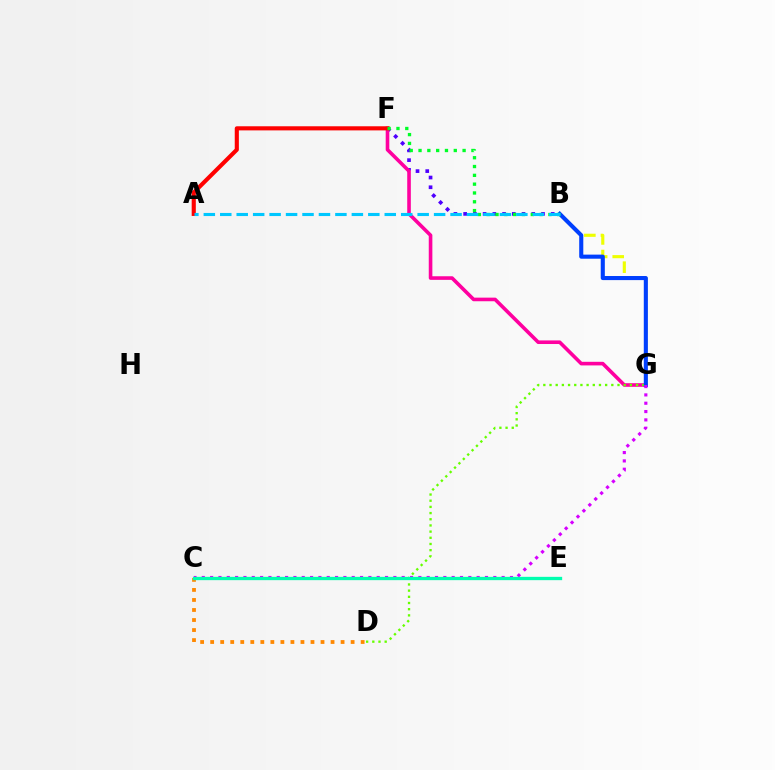{('B', 'F'): [{'color': '#4f00ff', 'line_style': 'dotted', 'thickness': 2.64}, {'color': '#00ff27', 'line_style': 'dotted', 'thickness': 2.39}], ('F', 'G'): [{'color': '#ff00a0', 'line_style': 'solid', 'thickness': 2.6}], ('D', 'G'): [{'color': '#66ff00', 'line_style': 'dotted', 'thickness': 1.68}], ('C', 'D'): [{'color': '#ff8800', 'line_style': 'dotted', 'thickness': 2.73}], ('B', 'G'): [{'color': '#eeff00', 'line_style': 'dashed', 'thickness': 2.25}, {'color': '#003fff', 'line_style': 'solid', 'thickness': 2.94}], ('A', 'F'): [{'color': '#ff0000', 'line_style': 'solid', 'thickness': 2.96}], ('A', 'B'): [{'color': '#00c7ff', 'line_style': 'dashed', 'thickness': 2.23}], ('C', 'G'): [{'color': '#d600ff', 'line_style': 'dotted', 'thickness': 2.26}], ('C', 'E'): [{'color': '#00ffaf', 'line_style': 'solid', 'thickness': 2.38}]}